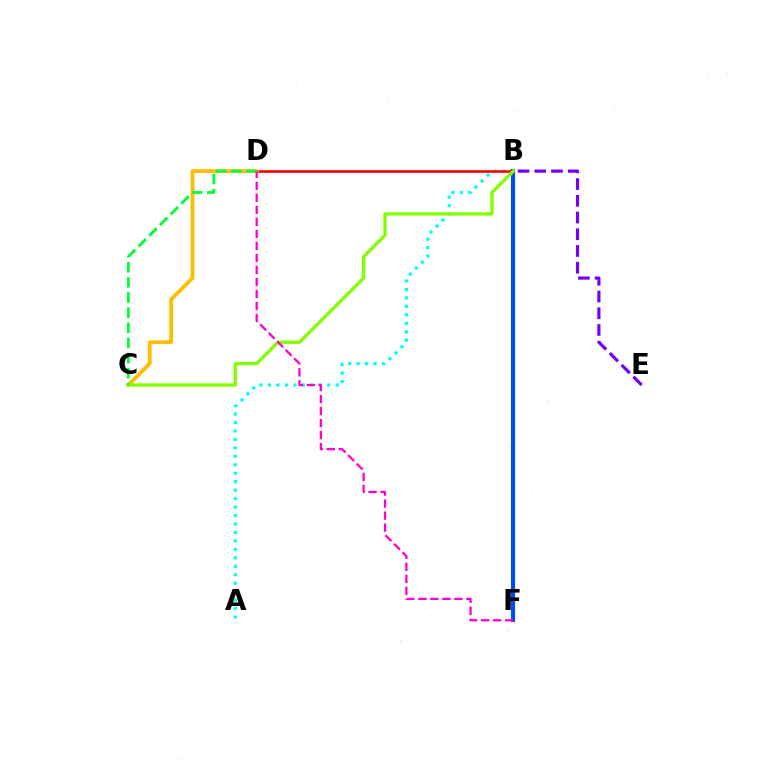{('A', 'B'): [{'color': '#00fff6', 'line_style': 'dotted', 'thickness': 2.3}], ('B', 'F'): [{'color': '#004bff', 'line_style': 'solid', 'thickness': 2.95}], ('B', 'D'): [{'color': '#ff0000', 'line_style': 'solid', 'thickness': 1.88}], ('C', 'D'): [{'color': '#ffbd00', 'line_style': 'solid', 'thickness': 2.72}, {'color': '#00ff39', 'line_style': 'dashed', 'thickness': 2.06}], ('B', 'C'): [{'color': '#84ff00', 'line_style': 'solid', 'thickness': 2.41}], ('D', 'F'): [{'color': '#ff00cf', 'line_style': 'dashed', 'thickness': 1.63}], ('B', 'E'): [{'color': '#7200ff', 'line_style': 'dashed', 'thickness': 2.27}]}